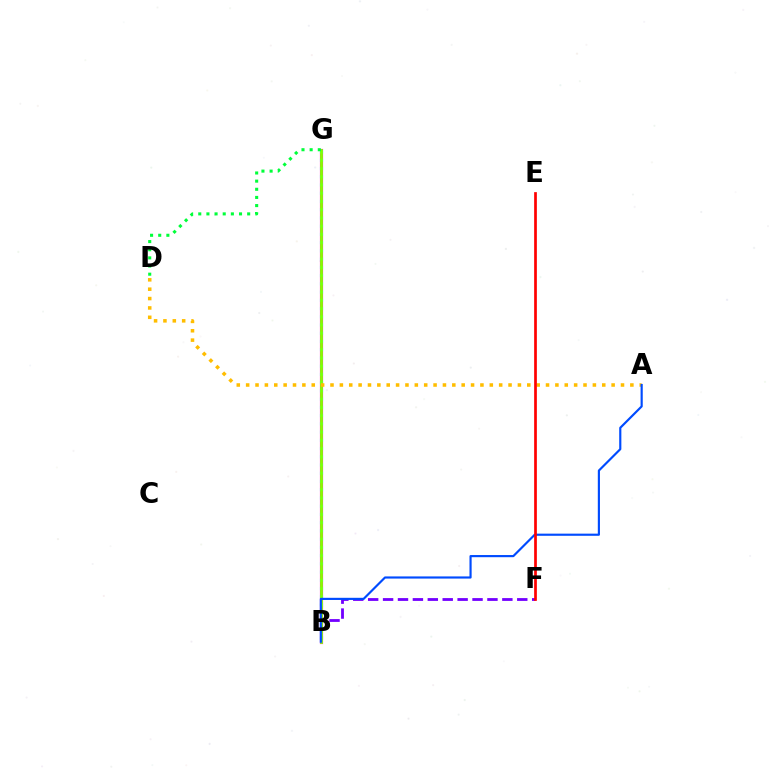{('B', 'G'): [{'color': '#ff00cf', 'line_style': 'solid', 'thickness': 2.28}, {'color': '#00fff6', 'line_style': 'dotted', 'thickness': 2.24}, {'color': '#84ff00', 'line_style': 'solid', 'thickness': 1.99}], ('B', 'F'): [{'color': '#7200ff', 'line_style': 'dashed', 'thickness': 2.03}], ('D', 'G'): [{'color': '#00ff39', 'line_style': 'dotted', 'thickness': 2.21}], ('A', 'D'): [{'color': '#ffbd00', 'line_style': 'dotted', 'thickness': 2.55}], ('A', 'B'): [{'color': '#004bff', 'line_style': 'solid', 'thickness': 1.56}], ('E', 'F'): [{'color': '#ff0000', 'line_style': 'solid', 'thickness': 1.95}]}